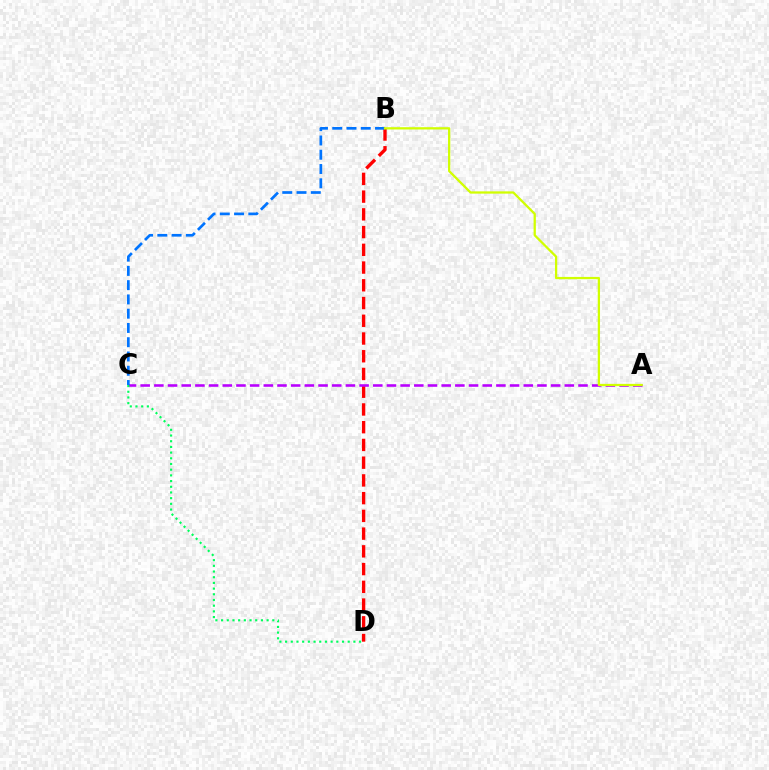{('B', 'D'): [{'color': '#ff0000', 'line_style': 'dashed', 'thickness': 2.41}], ('A', 'C'): [{'color': '#b900ff', 'line_style': 'dashed', 'thickness': 1.86}], ('C', 'D'): [{'color': '#00ff5c', 'line_style': 'dotted', 'thickness': 1.55}], ('B', 'C'): [{'color': '#0074ff', 'line_style': 'dashed', 'thickness': 1.94}], ('A', 'B'): [{'color': '#d1ff00', 'line_style': 'solid', 'thickness': 1.64}]}